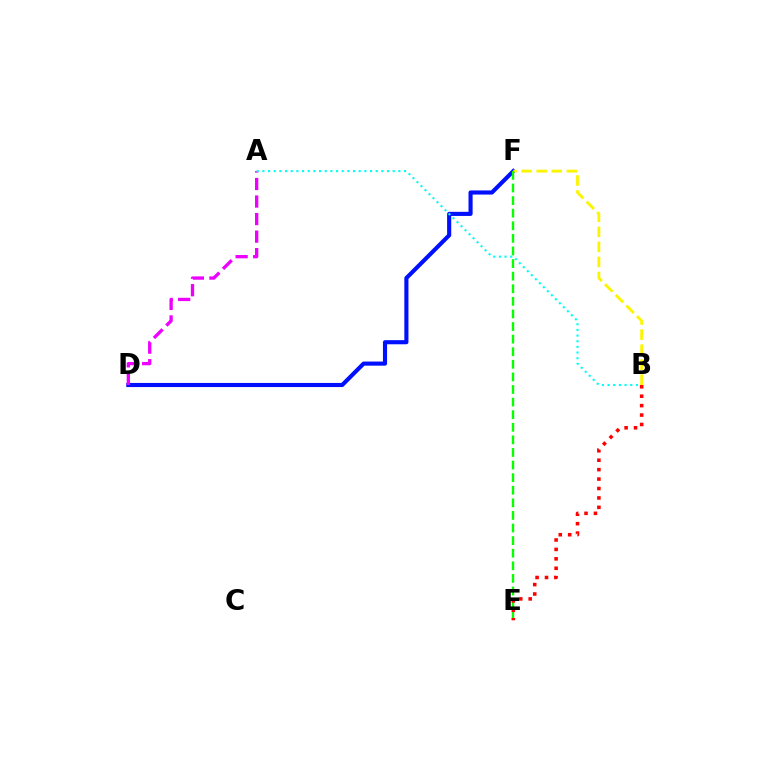{('D', 'F'): [{'color': '#0010ff', 'line_style': 'solid', 'thickness': 2.97}], ('B', 'F'): [{'color': '#fcf500', 'line_style': 'dashed', 'thickness': 2.05}], ('E', 'F'): [{'color': '#08ff00', 'line_style': 'dashed', 'thickness': 1.71}], ('B', 'E'): [{'color': '#ff0000', 'line_style': 'dotted', 'thickness': 2.56}], ('A', 'D'): [{'color': '#ee00ff', 'line_style': 'dashed', 'thickness': 2.38}], ('A', 'B'): [{'color': '#00fff6', 'line_style': 'dotted', 'thickness': 1.54}]}